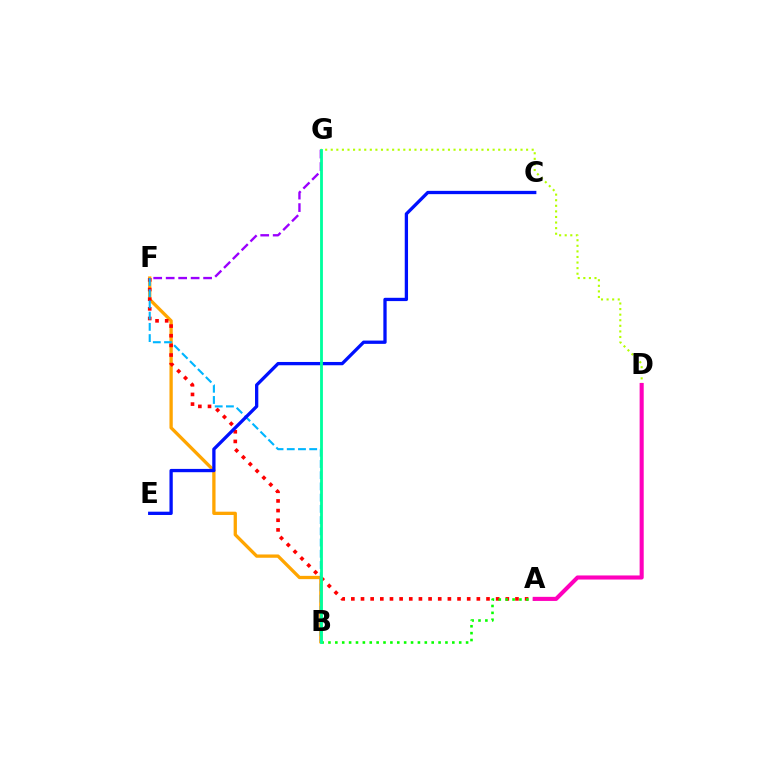{('B', 'F'): [{'color': '#ffa500', 'line_style': 'solid', 'thickness': 2.37}, {'color': '#00b5ff', 'line_style': 'dashed', 'thickness': 1.52}], ('A', 'F'): [{'color': '#ff0000', 'line_style': 'dotted', 'thickness': 2.62}], ('F', 'G'): [{'color': '#9b00ff', 'line_style': 'dashed', 'thickness': 1.69}], ('A', 'B'): [{'color': '#08ff00', 'line_style': 'dotted', 'thickness': 1.87}], ('D', 'G'): [{'color': '#b3ff00', 'line_style': 'dotted', 'thickness': 1.52}], ('C', 'E'): [{'color': '#0010ff', 'line_style': 'solid', 'thickness': 2.37}], ('B', 'G'): [{'color': '#00ff9d', 'line_style': 'solid', 'thickness': 2.03}], ('A', 'D'): [{'color': '#ff00bd', 'line_style': 'solid', 'thickness': 2.95}]}